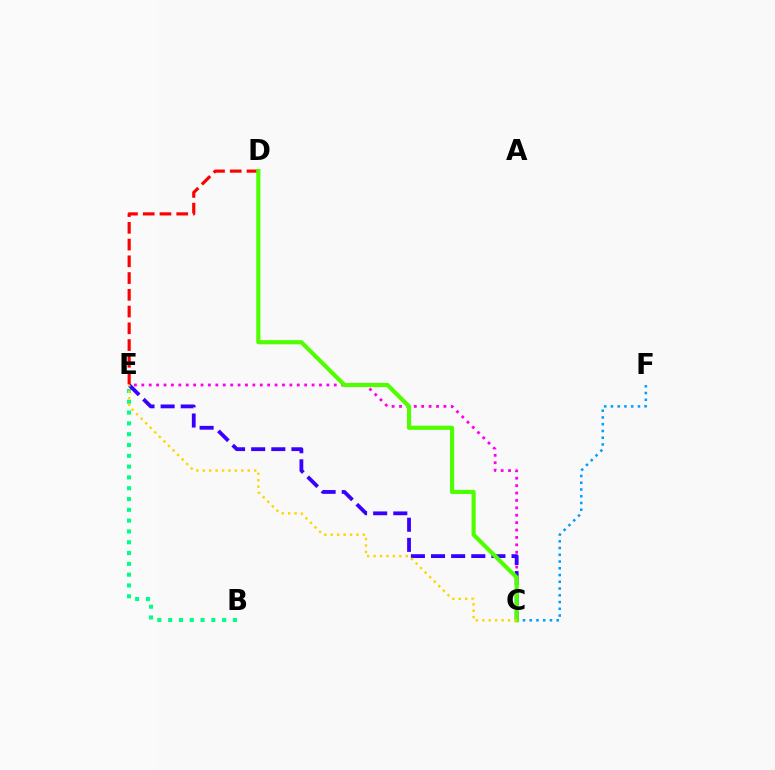{('C', 'E'): [{'color': '#ff00ed', 'line_style': 'dotted', 'thickness': 2.01}, {'color': '#3700ff', 'line_style': 'dashed', 'thickness': 2.73}, {'color': '#ffd500', 'line_style': 'dotted', 'thickness': 1.75}], ('B', 'E'): [{'color': '#00ff86', 'line_style': 'dotted', 'thickness': 2.94}], ('C', 'F'): [{'color': '#009eff', 'line_style': 'dotted', 'thickness': 1.83}], ('D', 'E'): [{'color': '#ff0000', 'line_style': 'dashed', 'thickness': 2.27}], ('C', 'D'): [{'color': '#4fff00', 'line_style': 'solid', 'thickness': 2.99}]}